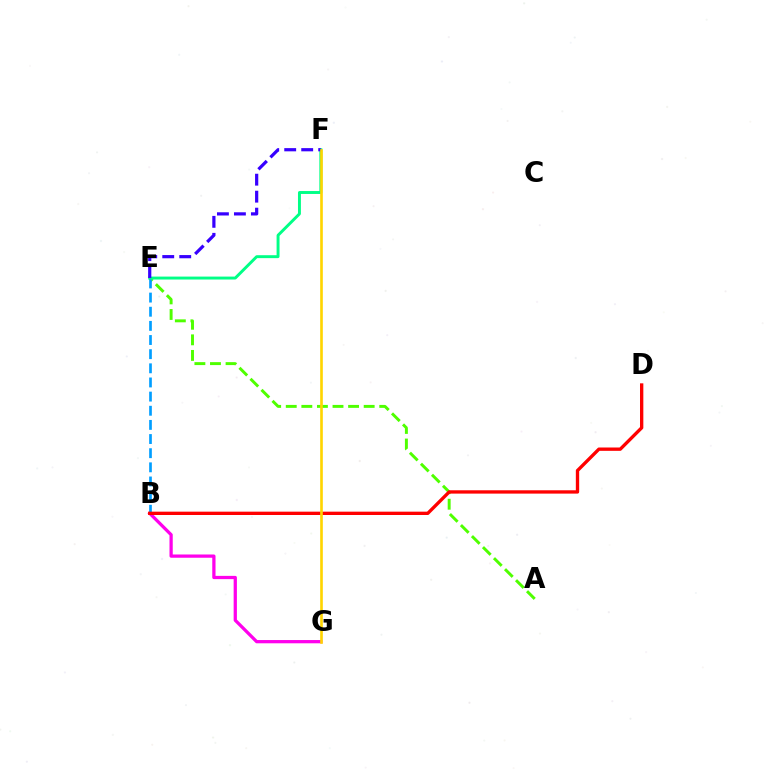{('A', 'E'): [{'color': '#4fff00', 'line_style': 'dashed', 'thickness': 2.12}], ('B', 'G'): [{'color': '#ff00ed', 'line_style': 'solid', 'thickness': 2.34}], ('B', 'E'): [{'color': '#009eff', 'line_style': 'dashed', 'thickness': 1.92}], ('E', 'F'): [{'color': '#00ff86', 'line_style': 'solid', 'thickness': 2.11}, {'color': '#3700ff', 'line_style': 'dashed', 'thickness': 2.31}], ('B', 'D'): [{'color': '#ff0000', 'line_style': 'solid', 'thickness': 2.4}], ('F', 'G'): [{'color': '#ffd500', 'line_style': 'solid', 'thickness': 1.9}]}